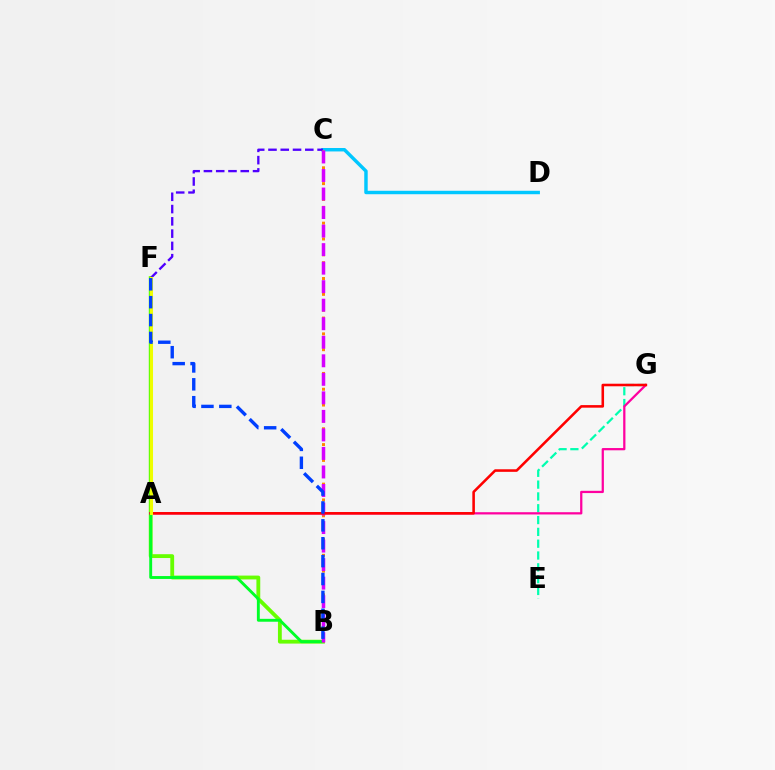{('B', 'F'): [{'color': '#66ff00', 'line_style': 'solid', 'thickness': 2.76}, {'color': '#003fff', 'line_style': 'dashed', 'thickness': 2.43}], ('A', 'B'): [{'color': '#00ff27', 'line_style': 'solid', 'thickness': 2.08}], ('E', 'G'): [{'color': '#00ffaf', 'line_style': 'dashed', 'thickness': 1.61}], ('A', 'G'): [{'color': '#ff00a0', 'line_style': 'solid', 'thickness': 1.62}, {'color': '#ff0000', 'line_style': 'solid', 'thickness': 1.85}], ('C', 'D'): [{'color': '#00c7ff', 'line_style': 'solid', 'thickness': 2.48}], ('C', 'F'): [{'color': '#4f00ff', 'line_style': 'dashed', 'thickness': 1.67}], ('B', 'C'): [{'color': '#ff8800', 'line_style': 'dotted', 'thickness': 2.15}, {'color': '#d600ff', 'line_style': 'dashed', 'thickness': 2.52}], ('A', 'F'): [{'color': '#eeff00', 'line_style': 'solid', 'thickness': 2.2}]}